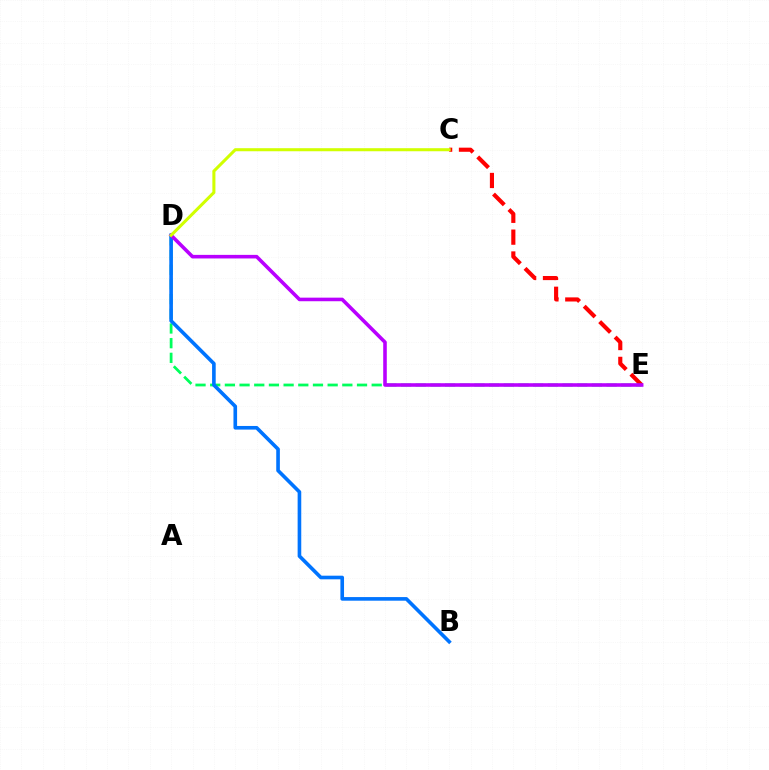{('D', 'E'): [{'color': '#00ff5c', 'line_style': 'dashed', 'thickness': 1.99}, {'color': '#b900ff', 'line_style': 'solid', 'thickness': 2.58}], ('B', 'D'): [{'color': '#0074ff', 'line_style': 'solid', 'thickness': 2.61}], ('C', 'E'): [{'color': '#ff0000', 'line_style': 'dashed', 'thickness': 2.97}], ('C', 'D'): [{'color': '#d1ff00', 'line_style': 'solid', 'thickness': 2.2}]}